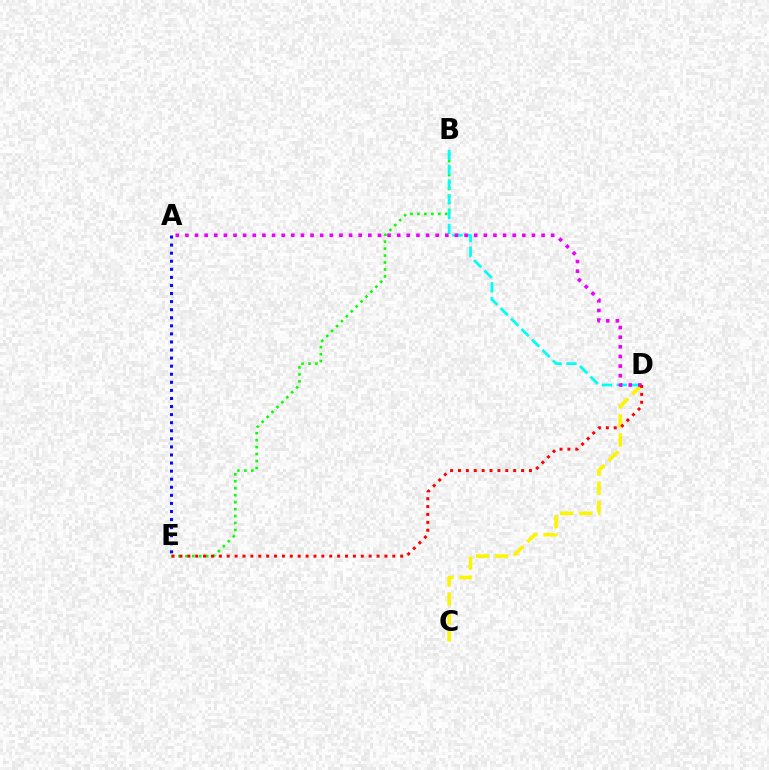{('C', 'D'): [{'color': '#fcf500', 'line_style': 'dashed', 'thickness': 2.59}], ('B', 'E'): [{'color': '#08ff00', 'line_style': 'dotted', 'thickness': 1.89}], ('B', 'D'): [{'color': '#00fff6', 'line_style': 'dashed', 'thickness': 2.01}], ('A', 'D'): [{'color': '#ee00ff', 'line_style': 'dotted', 'thickness': 2.62}], ('D', 'E'): [{'color': '#ff0000', 'line_style': 'dotted', 'thickness': 2.14}], ('A', 'E'): [{'color': '#0010ff', 'line_style': 'dotted', 'thickness': 2.19}]}